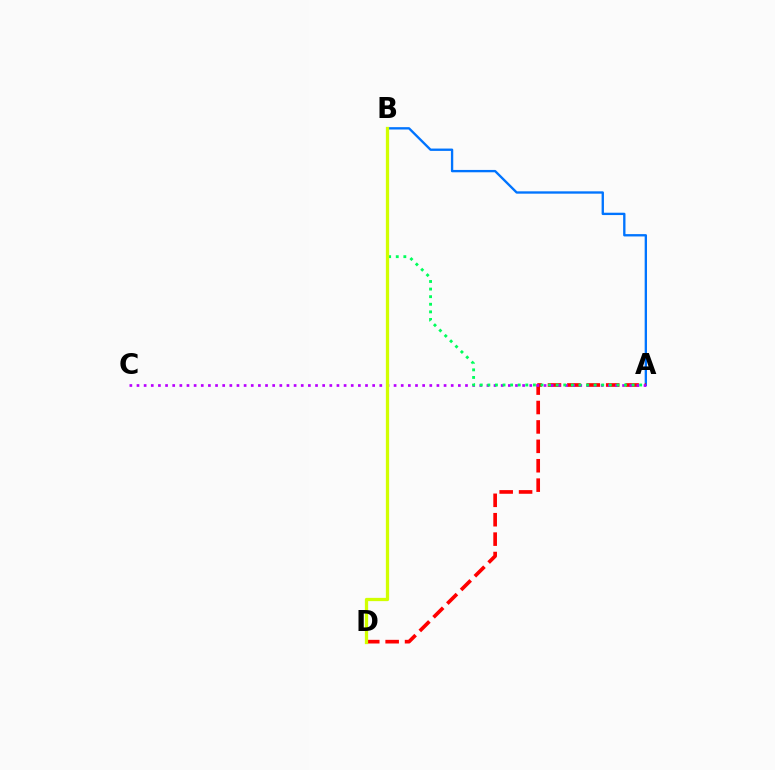{('A', 'B'): [{'color': '#0074ff', 'line_style': 'solid', 'thickness': 1.69}, {'color': '#00ff5c', 'line_style': 'dotted', 'thickness': 2.06}], ('A', 'D'): [{'color': '#ff0000', 'line_style': 'dashed', 'thickness': 2.64}], ('A', 'C'): [{'color': '#b900ff', 'line_style': 'dotted', 'thickness': 1.94}], ('B', 'D'): [{'color': '#d1ff00', 'line_style': 'solid', 'thickness': 2.36}]}